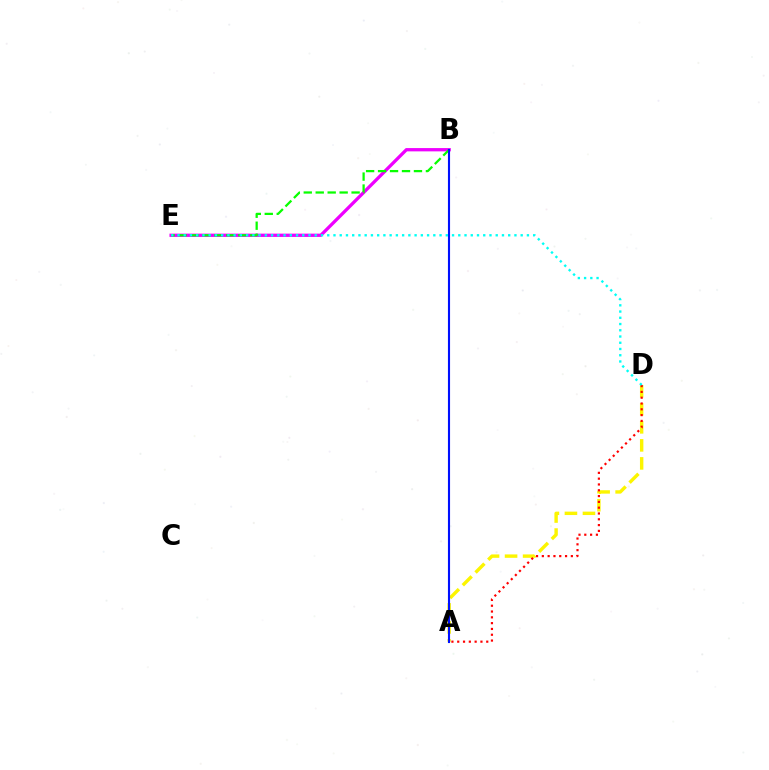{('B', 'E'): [{'color': '#ee00ff', 'line_style': 'solid', 'thickness': 2.37}, {'color': '#08ff00', 'line_style': 'dashed', 'thickness': 1.63}], ('A', 'D'): [{'color': '#fcf500', 'line_style': 'dashed', 'thickness': 2.45}, {'color': '#ff0000', 'line_style': 'dotted', 'thickness': 1.58}], ('A', 'B'): [{'color': '#0010ff', 'line_style': 'solid', 'thickness': 1.52}], ('D', 'E'): [{'color': '#00fff6', 'line_style': 'dotted', 'thickness': 1.7}]}